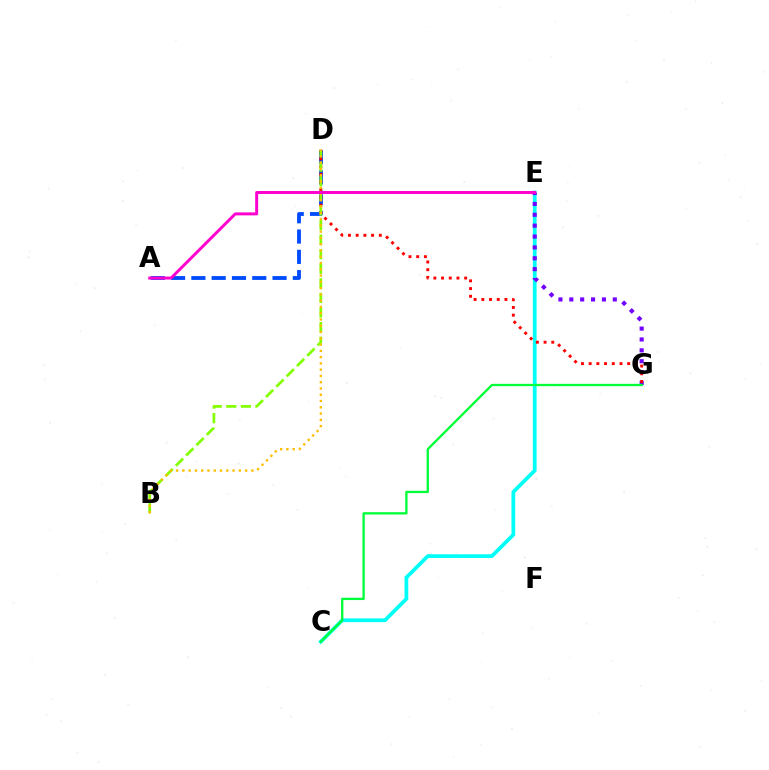{('C', 'E'): [{'color': '#00fff6', 'line_style': 'solid', 'thickness': 2.69}], ('A', 'D'): [{'color': '#004bff', 'line_style': 'dashed', 'thickness': 2.76}], ('E', 'G'): [{'color': '#7200ff', 'line_style': 'dotted', 'thickness': 2.95}], ('D', 'G'): [{'color': '#ff0000', 'line_style': 'dotted', 'thickness': 2.09}], ('B', 'D'): [{'color': '#84ff00', 'line_style': 'dashed', 'thickness': 1.98}, {'color': '#ffbd00', 'line_style': 'dotted', 'thickness': 1.7}], ('C', 'G'): [{'color': '#00ff39', 'line_style': 'solid', 'thickness': 1.67}], ('A', 'E'): [{'color': '#ff00cf', 'line_style': 'solid', 'thickness': 2.14}]}